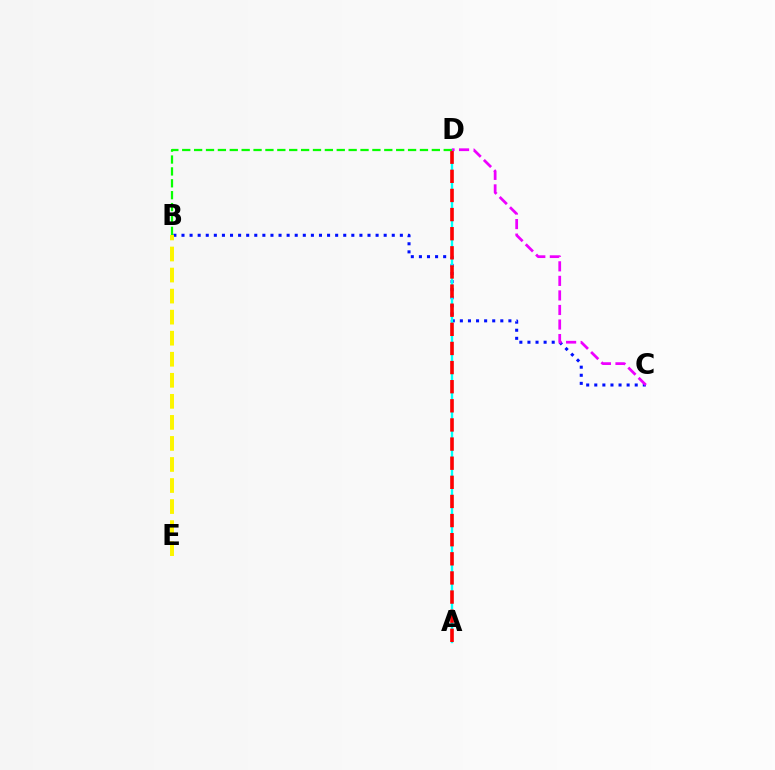{('B', 'C'): [{'color': '#0010ff', 'line_style': 'dotted', 'thickness': 2.2}], ('A', 'D'): [{'color': '#00fff6', 'line_style': 'solid', 'thickness': 1.7}, {'color': '#ff0000', 'line_style': 'dashed', 'thickness': 2.6}], ('B', 'D'): [{'color': '#08ff00', 'line_style': 'dashed', 'thickness': 1.61}], ('C', 'D'): [{'color': '#ee00ff', 'line_style': 'dashed', 'thickness': 1.98}], ('B', 'E'): [{'color': '#fcf500', 'line_style': 'dashed', 'thickness': 2.86}]}